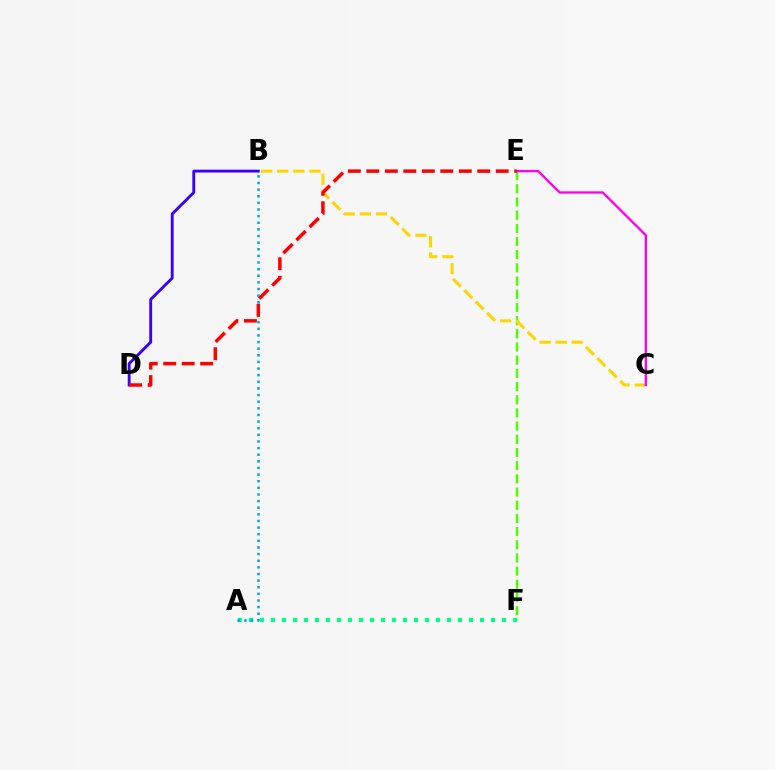{('E', 'F'): [{'color': '#4fff00', 'line_style': 'dashed', 'thickness': 1.79}], ('A', 'F'): [{'color': '#00ff86', 'line_style': 'dotted', 'thickness': 2.99}], ('B', 'C'): [{'color': '#ffd500', 'line_style': 'dashed', 'thickness': 2.19}], ('C', 'E'): [{'color': '#ff00ed', 'line_style': 'solid', 'thickness': 1.67}], ('A', 'B'): [{'color': '#009eff', 'line_style': 'dotted', 'thickness': 1.8}], ('B', 'D'): [{'color': '#3700ff', 'line_style': 'solid', 'thickness': 2.06}], ('D', 'E'): [{'color': '#ff0000', 'line_style': 'dashed', 'thickness': 2.51}]}